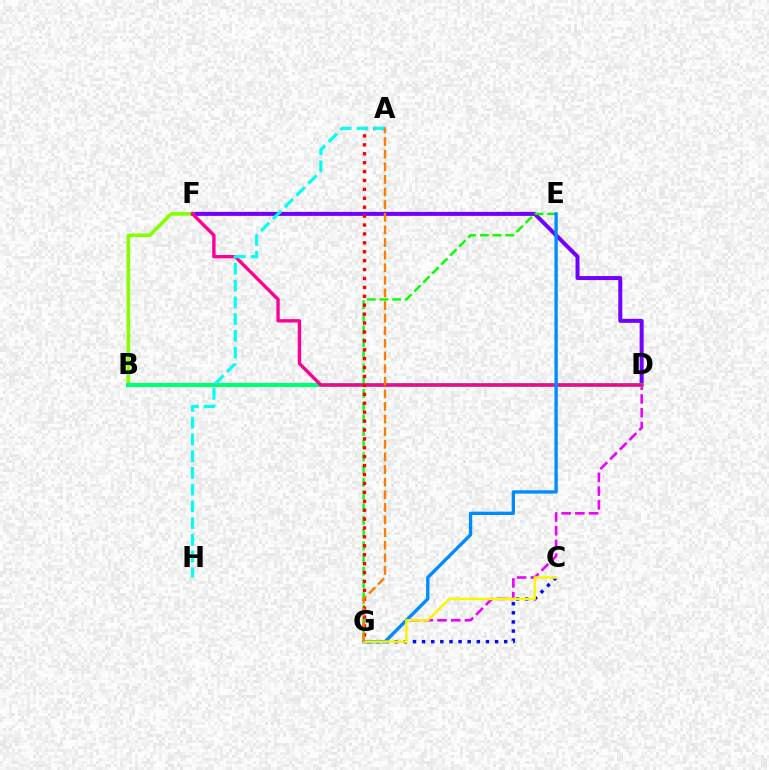{('D', 'F'): [{'color': '#7200ff', 'line_style': 'solid', 'thickness': 2.88}, {'color': '#ff0094', 'line_style': 'solid', 'thickness': 2.43}], ('C', 'G'): [{'color': '#0010ff', 'line_style': 'dotted', 'thickness': 2.48}, {'color': '#fcf500', 'line_style': 'solid', 'thickness': 1.76}], ('B', 'F'): [{'color': '#84ff00', 'line_style': 'solid', 'thickness': 2.58}], ('E', 'G'): [{'color': '#08ff00', 'line_style': 'dashed', 'thickness': 1.73}, {'color': '#008cff', 'line_style': 'solid', 'thickness': 2.39}], ('D', 'G'): [{'color': '#ee00ff', 'line_style': 'dashed', 'thickness': 1.87}], ('B', 'D'): [{'color': '#00ff74', 'line_style': 'solid', 'thickness': 2.94}], ('A', 'G'): [{'color': '#ff0000', 'line_style': 'dotted', 'thickness': 2.42}, {'color': '#ff7c00', 'line_style': 'dashed', 'thickness': 1.71}], ('A', 'H'): [{'color': '#00fff6', 'line_style': 'dashed', 'thickness': 2.27}]}